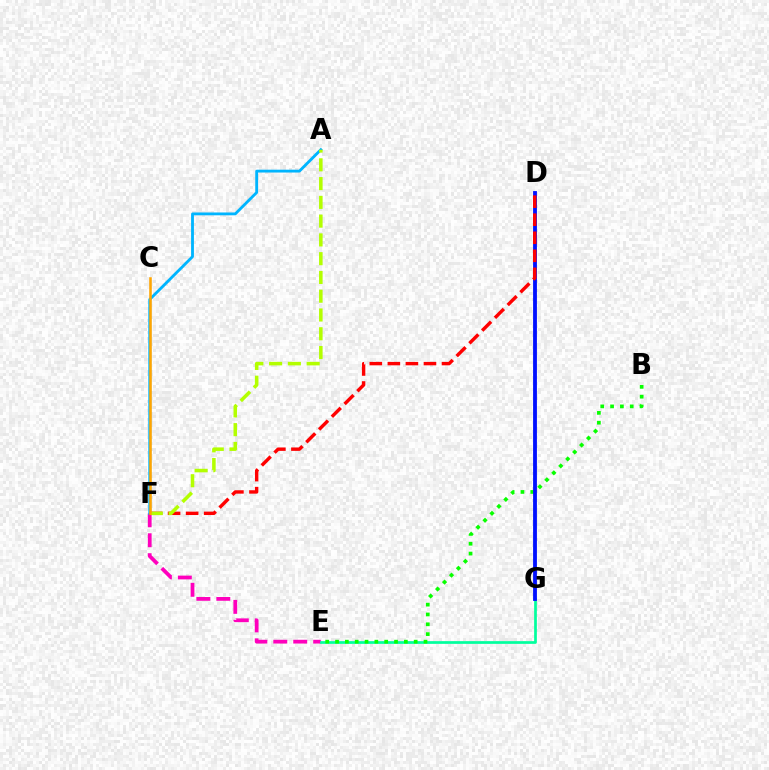{('E', 'F'): [{'color': '#ff00bd', 'line_style': 'dashed', 'thickness': 2.71}], ('E', 'G'): [{'color': '#00ff9d', 'line_style': 'solid', 'thickness': 1.95}], ('B', 'E'): [{'color': '#08ff00', 'line_style': 'dotted', 'thickness': 2.67}], ('A', 'F'): [{'color': '#00b5ff', 'line_style': 'solid', 'thickness': 2.04}, {'color': '#b3ff00', 'line_style': 'dashed', 'thickness': 2.55}], ('D', 'G'): [{'color': '#9b00ff', 'line_style': 'solid', 'thickness': 1.57}, {'color': '#0010ff', 'line_style': 'solid', 'thickness': 2.75}], ('D', 'F'): [{'color': '#ff0000', 'line_style': 'dashed', 'thickness': 2.45}], ('C', 'F'): [{'color': '#ffa500', 'line_style': 'solid', 'thickness': 1.83}]}